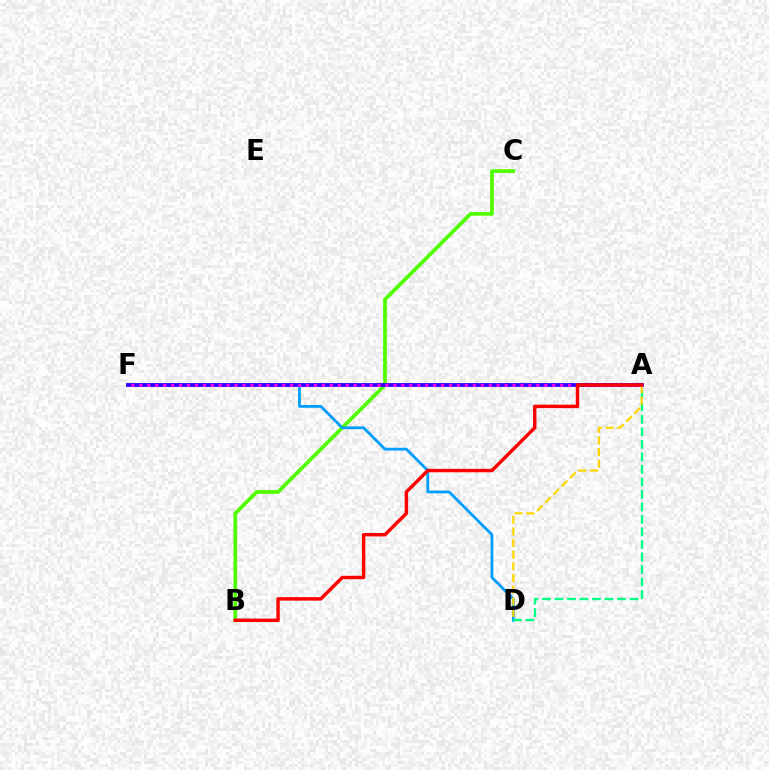{('B', 'C'): [{'color': '#4fff00', 'line_style': 'solid', 'thickness': 2.67}], ('D', 'F'): [{'color': '#009eff', 'line_style': 'solid', 'thickness': 2.0}], ('A', 'D'): [{'color': '#00ff86', 'line_style': 'dashed', 'thickness': 1.7}, {'color': '#ffd500', 'line_style': 'dashed', 'thickness': 1.58}], ('A', 'F'): [{'color': '#3700ff', 'line_style': 'solid', 'thickness': 2.75}, {'color': '#ff00ed', 'line_style': 'dotted', 'thickness': 2.16}], ('A', 'B'): [{'color': '#ff0000', 'line_style': 'solid', 'thickness': 2.48}]}